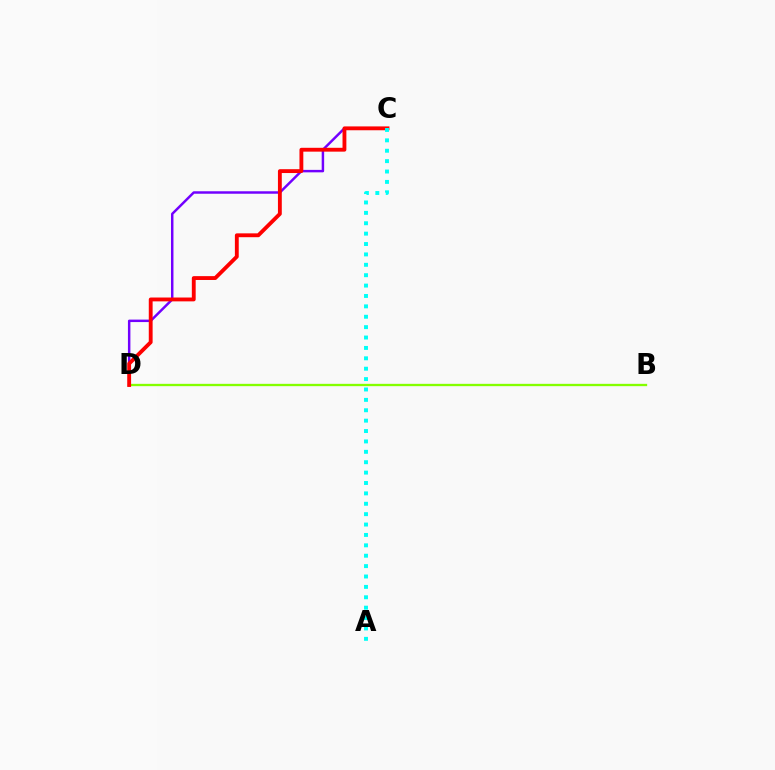{('C', 'D'): [{'color': '#7200ff', 'line_style': 'solid', 'thickness': 1.78}, {'color': '#ff0000', 'line_style': 'solid', 'thickness': 2.77}], ('B', 'D'): [{'color': '#84ff00', 'line_style': 'solid', 'thickness': 1.67}], ('A', 'C'): [{'color': '#00fff6', 'line_style': 'dotted', 'thickness': 2.82}]}